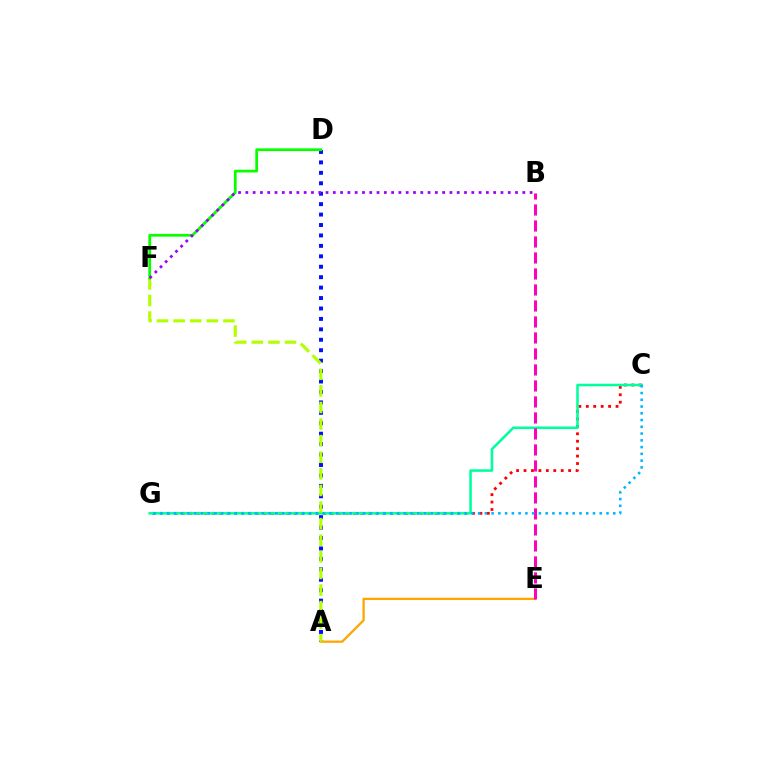{('A', 'D'): [{'color': '#0010ff', 'line_style': 'dotted', 'thickness': 2.83}], ('C', 'G'): [{'color': '#ff0000', 'line_style': 'dotted', 'thickness': 2.02}, {'color': '#00ff9d', 'line_style': 'solid', 'thickness': 1.84}, {'color': '#00b5ff', 'line_style': 'dotted', 'thickness': 1.84}], ('A', 'E'): [{'color': '#ffa500', 'line_style': 'solid', 'thickness': 1.64}], ('B', 'E'): [{'color': '#ff00bd', 'line_style': 'dashed', 'thickness': 2.17}], ('A', 'F'): [{'color': '#b3ff00', 'line_style': 'dashed', 'thickness': 2.25}], ('D', 'F'): [{'color': '#08ff00', 'line_style': 'solid', 'thickness': 1.98}], ('B', 'F'): [{'color': '#9b00ff', 'line_style': 'dotted', 'thickness': 1.98}]}